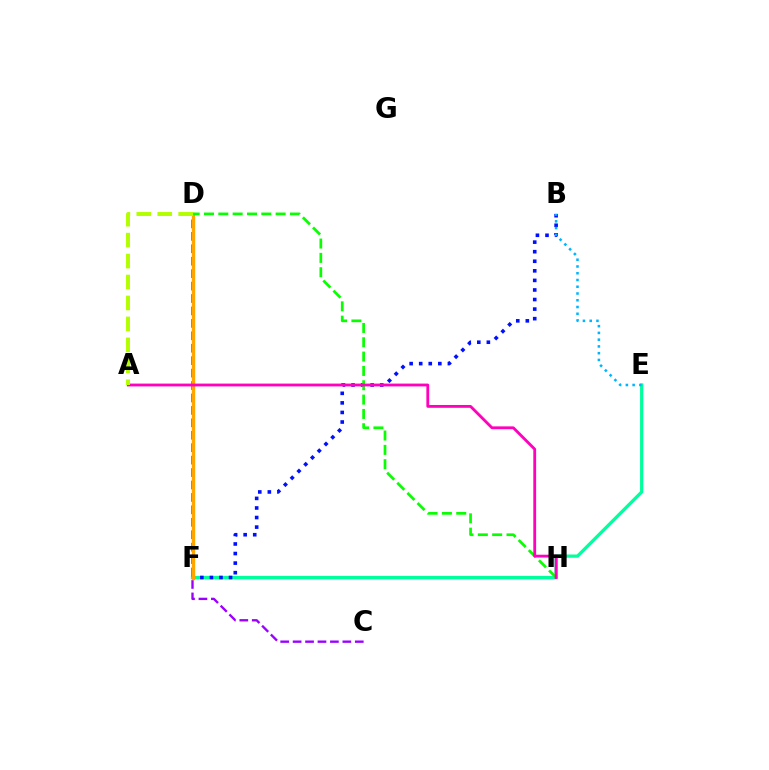{('F', 'H'): [{'color': '#ff0000', 'line_style': 'solid', 'thickness': 1.66}], ('E', 'F'): [{'color': '#00ff9d', 'line_style': 'solid', 'thickness': 2.33}], ('B', 'F'): [{'color': '#0010ff', 'line_style': 'dotted', 'thickness': 2.6}], ('C', 'D'): [{'color': '#9b00ff', 'line_style': 'dashed', 'thickness': 1.69}], ('D', 'F'): [{'color': '#ffa500', 'line_style': 'solid', 'thickness': 2.43}], ('B', 'E'): [{'color': '#00b5ff', 'line_style': 'dotted', 'thickness': 1.84}], ('D', 'H'): [{'color': '#08ff00', 'line_style': 'dashed', 'thickness': 1.95}], ('A', 'H'): [{'color': '#ff00bd', 'line_style': 'solid', 'thickness': 2.03}], ('A', 'D'): [{'color': '#b3ff00', 'line_style': 'dashed', 'thickness': 2.85}]}